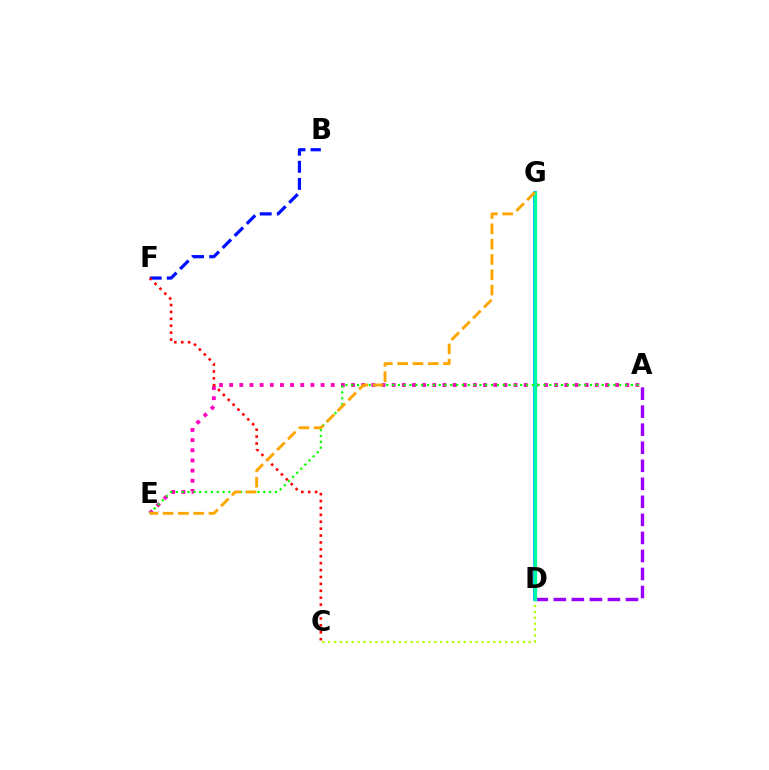{('C', 'D'): [{'color': '#b3ff00', 'line_style': 'dotted', 'thickness': 1.6}], ('A', 'D'): [{'color': '#9b00ff', 'line_style': 'dashed', 'thickness': 2.45}], ('D', 'G'): [{'color': '#00b5ff', 'line_style': 'solid', 'thickness': 2.79}, {'color': '#00ff9d', 'line_style': 'solid', 'thickness': 2.37}], ('B', 'F'): [{'color': '#0010ff', 'line_style': 'dashed', 'thickness': 2.32}], ('A', 'E'): [{'color': '#ff00bd', 'line_style': 'dotted', 'thickness': 2.76}, {'color': '#08ff00', 'line_style': 'dotted', 'thickness': 1.58}], ('C', 'F'): [{'color': '#ff0000', 'line_style': 'dotted', 'thickness': 1.88}], ('E', 'G'): [{'color': '#ffa500', 'line_style': 'dashed', 'thickness': 2.08}]}